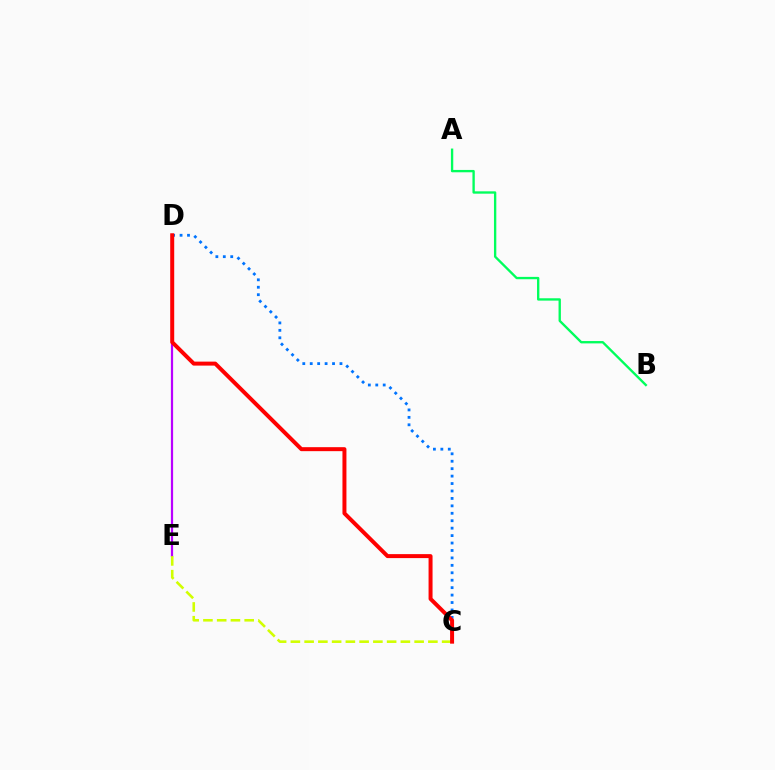{('D', 'E'): [{'color': '#b900ff', 'line_style': 'solid', 'thickness': 1.6}], ('C', 'E'): [{'color': '#d1ff00', 'line_style': 'dashed', 'thickness': 1.87}], ('C', 'D'): [{'color': '#0074ff', 'line_style': 'dotted', 'thickness': 2.02}, {'color': '#ff0000', 'line_style': 'solid', 'thickness': 2.87}], ('A', 'B'): [{'color': '#00ff5c', 'line_style': 'solid', 'thickness': 1.69}]}